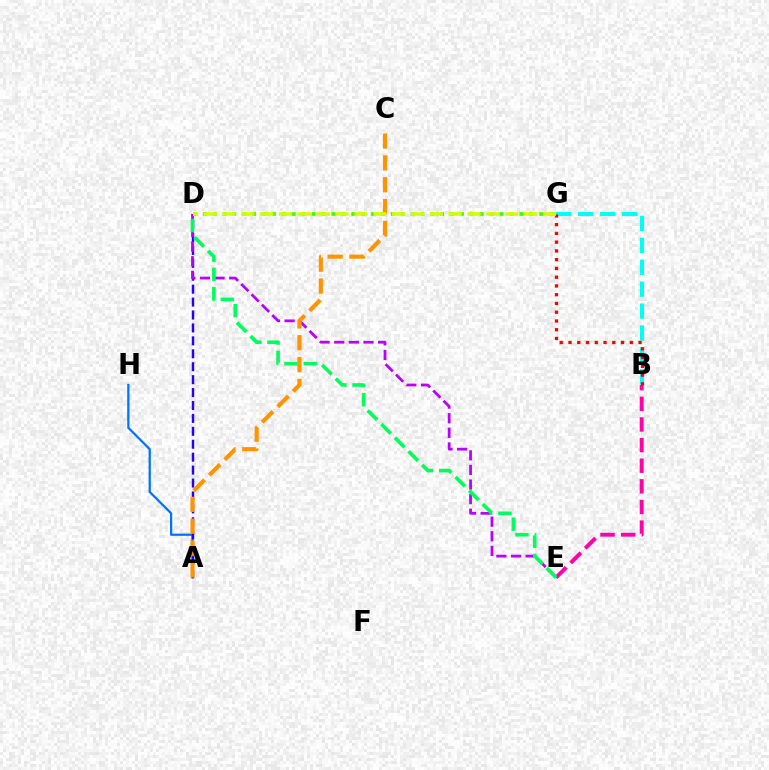{('A', 'H'): [{'color': '#0074ff', 'line_style': 'solid', 'thickness': 1.61}], ('A', 'D'): [{'color': '#2500ff', 'line_style': 'dashed', 'thickness': 1.76}], ('B', 'E'): [{'color': '#ff00ac', 'line_style': 'dashed', 'thickness': 2.8}], ('D', 'E'): [{'color': '#b900ff', 'line_style': 'dashed', 'thickness': 1.99}, {'color': '#00ff5c', 'line_style': 'dashed', 'thickness': 2.61}], ('D', 'G'): [{'color': '#3dff00', 'line_style': 'dotted', 'thickness': 2.69}, {'color': '#d1ff00', 'line_style': 'dashed', 'thickness': 2.56}], ('B', 'G'): [{'color': '#00fff6', 'line_style': 'dashed', 'thickness': 2.98}, {'color': '#ff0000', 'line_style': 'dotted', 'thickness': 2.38}], ('A', 'C'): [{'color': '#ff9400', 'line_style': 'dashed', 'thickness': 2.97}]}